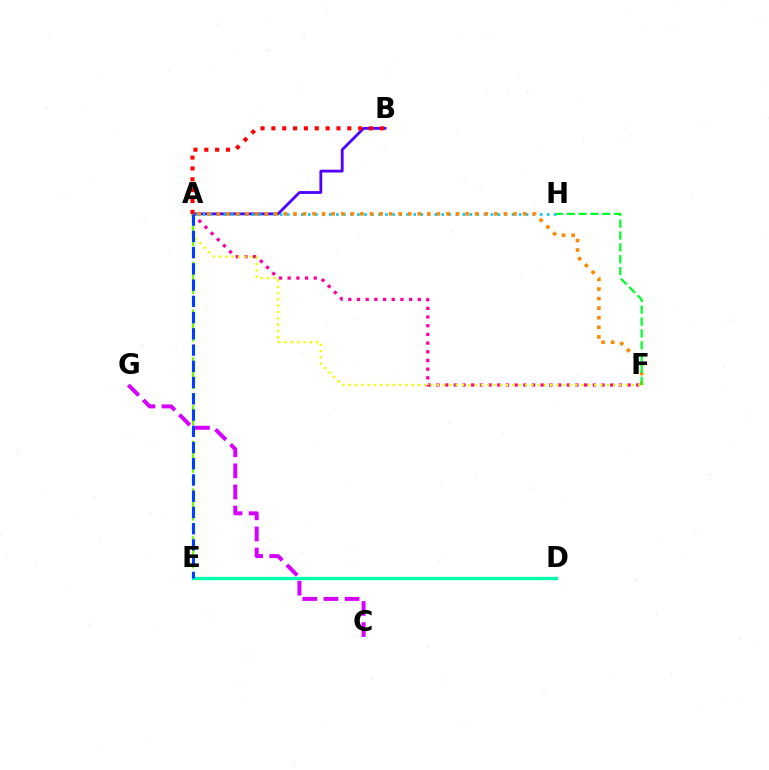{('A', 'B'): [{'color': '#4f00ff', 'line_style': 'solid', 'thickness': 2.02}, {'color': '#ff0000', 'line_style': 'dotted', 'thickness': 2.95}], ('C', 'G'): [{'color': '#d600ff', 'line_style': 'dashed', 'thickness': 2.87}], ('A', 'H'): [{'color': '#00c7ff', 'line_style': 'dotted', 'thickness': 1.91}], ('A', 'F'): [{'color': '#ff00a0', 'line_style': 'dotted', 'thickness': 2.36}, {'color': '#eeff00', 'line_style': 'dotted', 'thickness': 1.71}, {'color': '#ff8800', 'line_style': 'dotted', 'thickness': 2.6}], ('D', 'E'): [{'color': '#00ffaf', 'line_style': 'solid', 'thickness': 2.4}], ('A', 'E'): [{'color': '#66ff00', 'line_style': 'dashed', 'thickness': 1.62}, {'color': '#003fff', 'line_style': 'dashed', 'thickness': 2.21}], ('F', 'H'): [{'color': '#00ff27', 'line_style': 'dashed', 'thickness': 1.61}]}